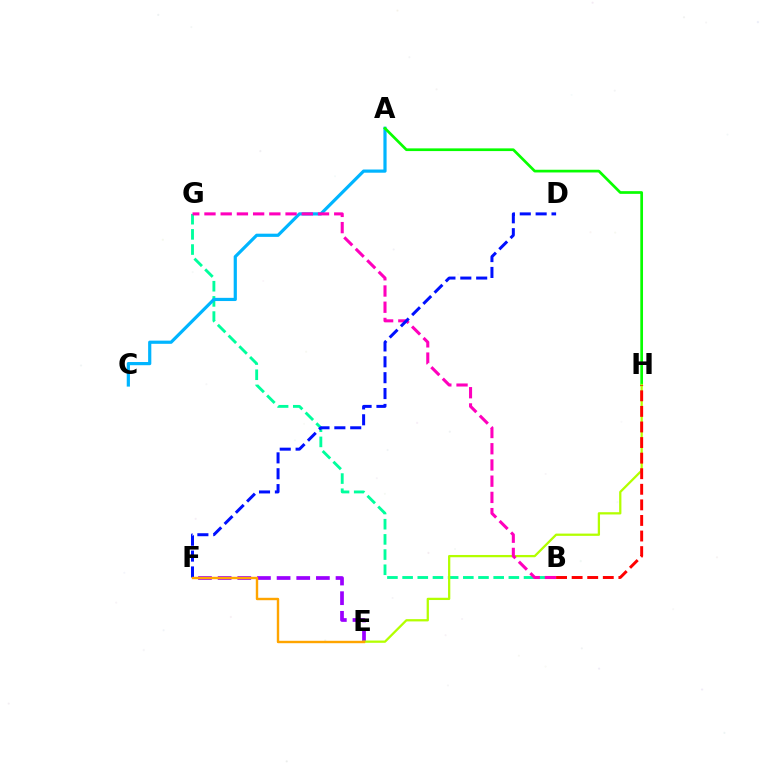{('E', 'F'): [{'color': '#9b00ff', 'line_style': 'dashed', 'thickness': 2.67}, {'color': '#ffa500', 'line_style': 'solid', 'thickness': 1.73}], ('B', 'G'): [{'color': '#00ff9d', 'line_style': 'dashed', 'thickness': 2.06}, {'color': '#ff00bd', 'line_style': 'dashed', 'thickness': 2.2}], ('A', 'C'): [{'color': '#00b5ff', 'line_style': 'solid', 'thickness': 2.3}], ('A', 'H'): [{'color': '#08ff00', 'line_style': 'solid', 'thickness': 1.95}], ('E', 'H'): [{'color': '#b3ff00', 'line_style': 'solid', 'thickness': 1.63}], ('B', 'H'): [{'color': '#ff0000', 'line_style': 'dashed', 'thickness': 2.12}], ('D', 'F'): [{'color': '#0010ff', 'line_style': 'dashed', 'thickness': 2.16}]}